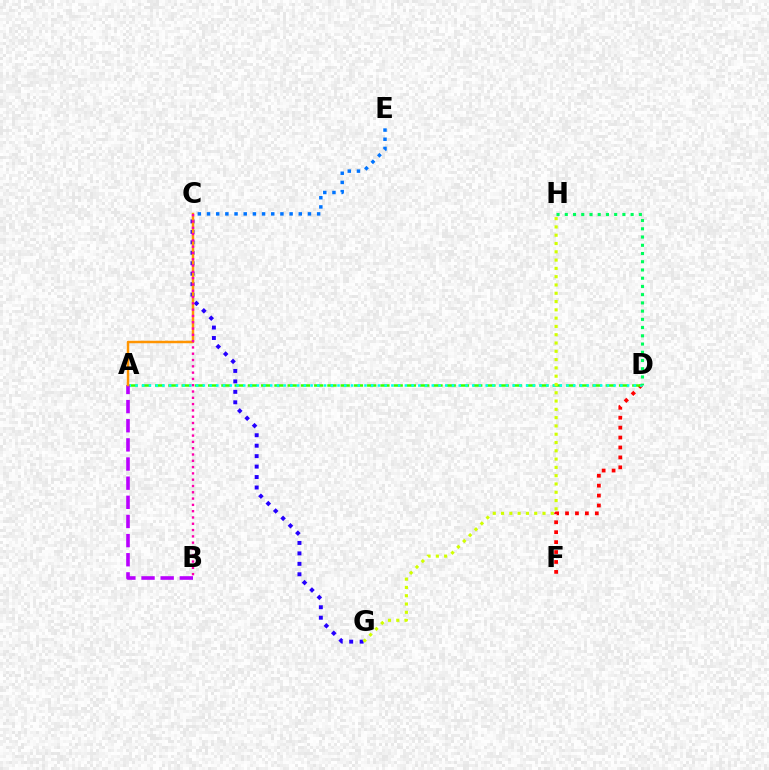{('D', 'F'): [{'color': '#ff0000', 'line_style': 'dotted', 'thickness': 2.7}], ('A', 'D'): [{'color': '#3dff00', 'line_style': 'dashed', 'thickness': 1.8}, {'color': '#00fff6', 'line_style': 'dotted', 'thickness': 1.83}], ('C', 'G'): [{'color': '#2500ff', 'line_style': 'dotted', 'thickness': 2.84}], ('G', 'H'): [{'color': '#d1ff00', 'line_style': 'dotted', 'thickness': 2.25}], ('A', 'B'): [{'color': '#b900ff', 'line_style': 'dashed', 'thickness': 2.6}], ('D', 'H'): [{'color': '#00ff5c', 'line_style': 'dotted', 'thickness': 2.24}], ('A', 'C'): [{'color': '#ff9400', 'line_style': 'solid', 'thickness': 1.79}], ('B', 'C'): [{'color': '#ff00ac', 'line_style': 'dotted', 'thickness': 1.71}], ('C', 'E'): [{'color': '#0074ff', 'line_style': 'dotted', 'thickness': 2.49}]}